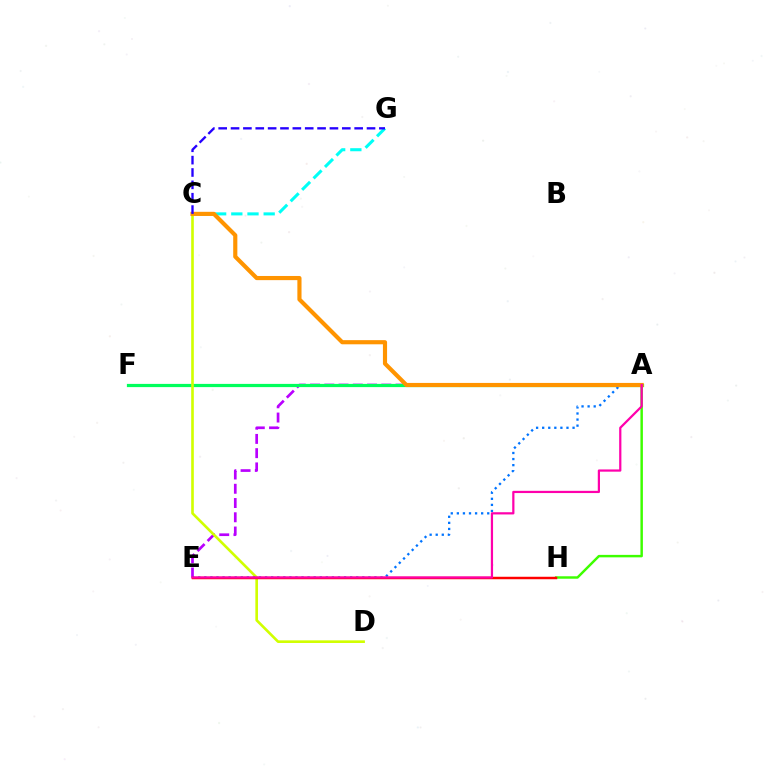{('A', 'E'): [{'color': '#b900ff', 'line_style': 'dashed', 'thickness': 1.94}, {'color': '#0074ff', 'line_style': 'dotted', 'thickness': 1.65}, {'color': '#ff00ac', 'line_style': 'solid', 'thickness': 1.6}], ('C', 'G'): [{'color': '#00fff6', 'line_style': 'dashed', 'thickness': 2.2}, {'color': '#2500ff', 'line_style': 'dashed', 'thickness': 1.68}], ('A', 'F'): [{'color': '#00ff5c', 'line_style': 'solid', 'thickness': 2.31}], ('C', 'D'): [{'color': '#d1ff00', 'line_style': 'solid', 'thickness': 1.9}], ('A', 'H'): [{'color': '#3dff00', 'line_style': 'solid', 'thickness': 1.77}], ('E', 'H'): [{'color': '#ff0000', 'line_style': 'solid', 'thickness': 1.78}], ('A', 'C'): [{'color': '#ff9400', 'line_style': 'solid', 'thickness': 2.99}]}